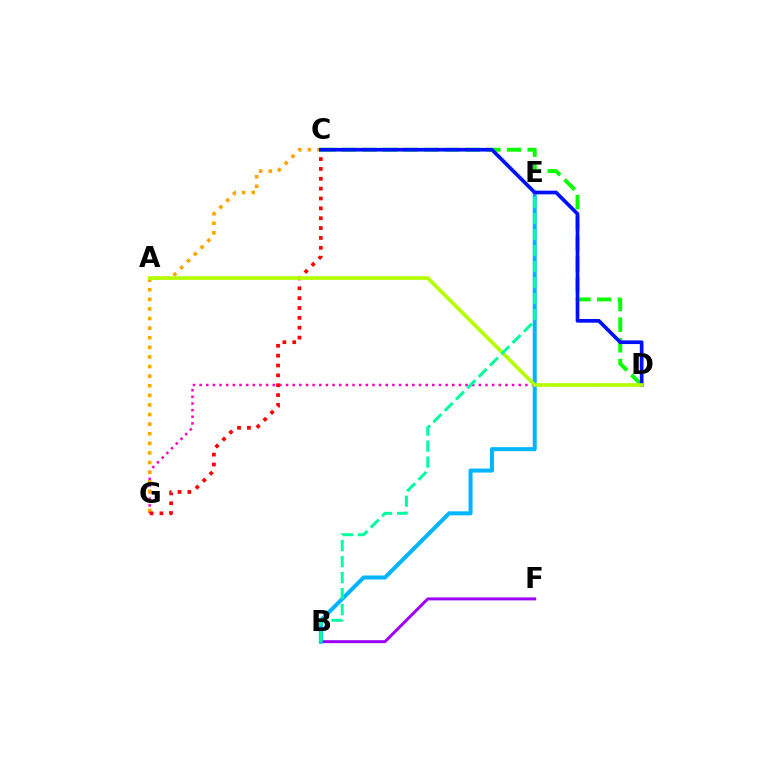{('B', 'F'): [{'color': '#9b00ff', 'line_style': 'solid', 'thickness': 2.12}], ('C', 'D'): [{'color': '#08ff00', 'line_style': 'dashed', 'thickness': 2.81}, {'color': '#0010ff', 'line_style': 'solid', 'thickness': 2.65}], ('D', 'G'): [{'color': '#ff00bd', 'line_style': 'dotted', 'thickness': 1.81}], ('C', 'G'): [{'color': '#ffa500', 'line_style': 'dotted', 'thickness': 2.61}, {'color': '#ff0000', 'line_style': 'dotted', 'thickness': 2.68}], ('B', 'E'): [{'color': '#00b5ff', 'line_style': 'solid', 'thickness': 2.89}, {'color': '#00ff9d', 'line_style': 'dashed', 'thickness': 2.17}], ('A', 'D'): [{'color': '#b3ff00', 'line_style': 'solid', 'thickness': 2.63}]}